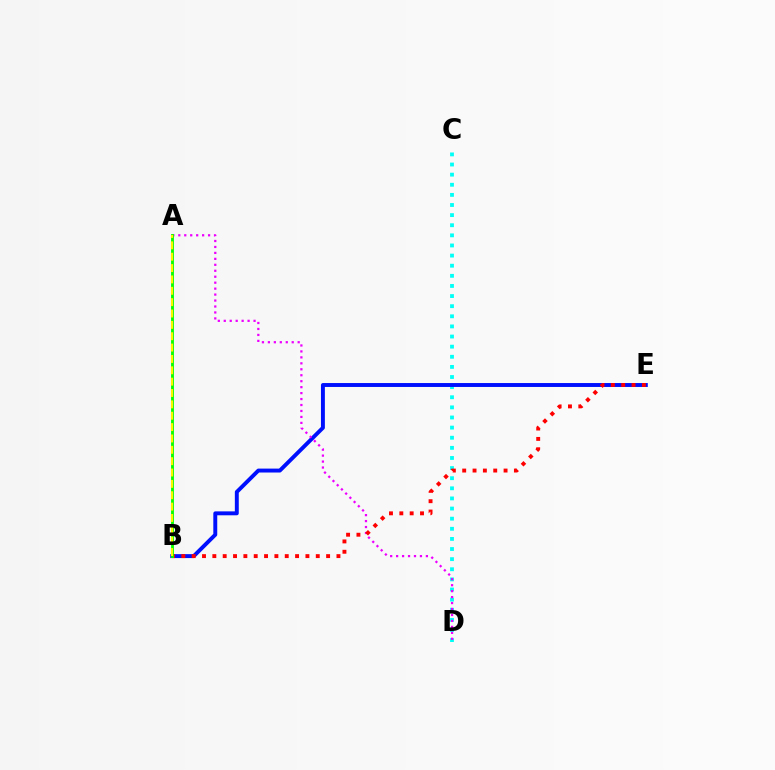{('C', 'D'): [{'color': '#00fff6', 'line_style': 'dotted', 'thickness': 2.75}], ('B', 'E'): [{'color': '#0010ff', 'line_style': 'solid', 'thickness': 2.83}, {'color': '#ff0000', 'line_style': 'dotted', 'thickness': 2.81}], ('A', 'D'): [{'color': '#ee00ff', 'line_style': 'dotted', 'thickness': 1.62}], ('A', 'B'): [{'color': '#08ff00', 'line_style': 'solid', 'thickness': 2.05}, {'color': '#fcf500', 'line_style': 'dashed', 'thickness': 1.54}]}